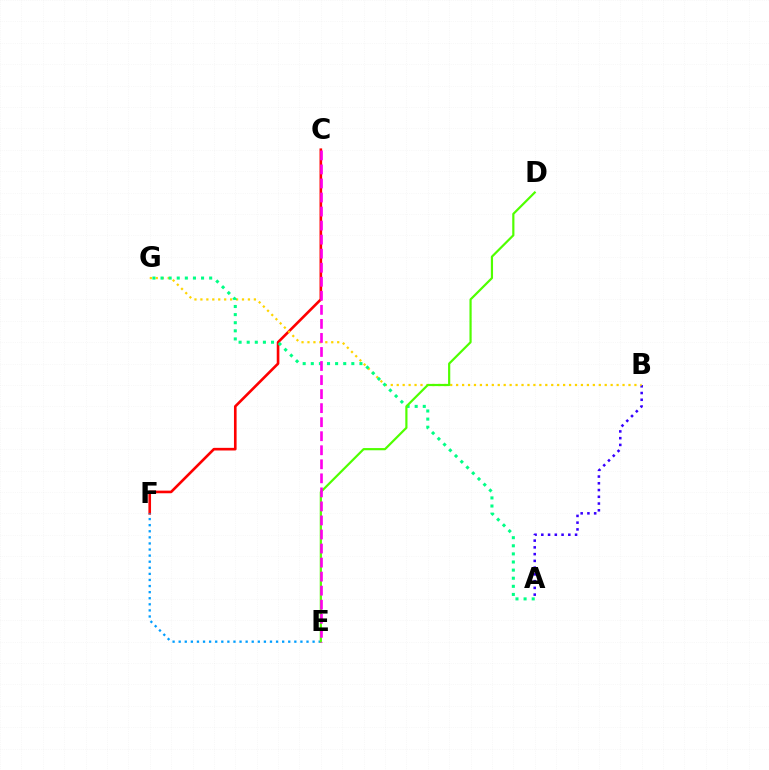{('A', 'B'): [{'color': '#3700ff', 'line_style': 'dotted', 'thickness': 1.83}], ('C', 'F'): [{'color': '#ff0000', 'line_style': 'solid', 'thickness': 1.9}], ('B', 'G'): [{'color': '#ffd500', 'line_style': 'dotted', 'thickness': 1.61}], ('A', 'G'): [{'color': '#00ff86', 'line_style': 'dotted', 'thickness': 2.2}], ('E', 'F'): [{'color': '#009eff', 'line_style': 'dotted', 'thickness': 1.65}], ('D', 'E'): [{'color': '#4fff00', 'line_style': 'solid', 'thickness': 1.58}], ('C', 'E'): [{'color': '#ff00ed', 'line_style': 'dashed', 'thickness': 1.91}]}